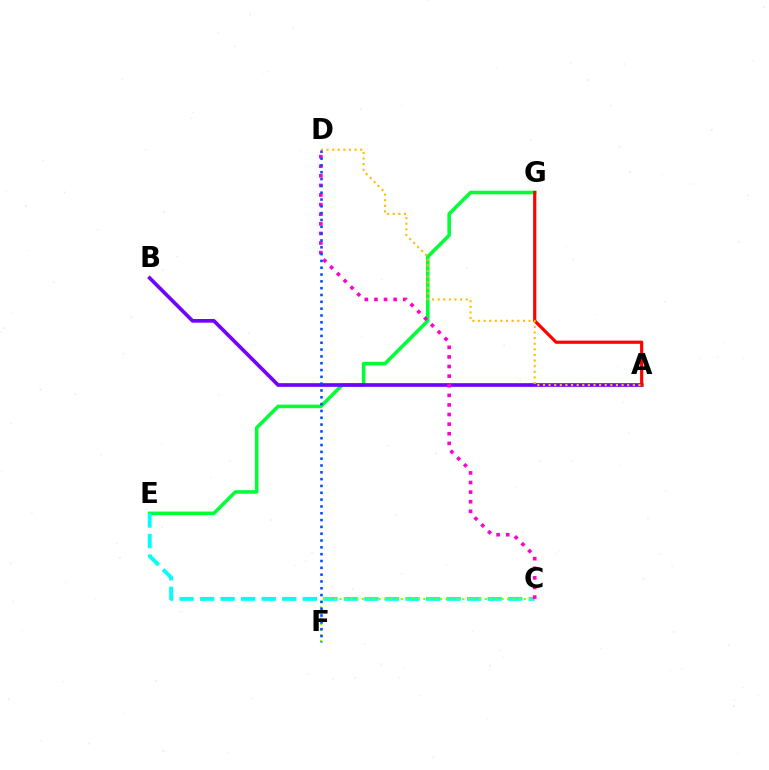{('E', 'G'): [{'color': '#00ff39', 'line_style': 'solid', 'thickness': 2.57}], ('A', 'B'): [{'color': '#7200ff', 'line_style': 'solid', 'thickness': 2.64}], ('C', 'E'): [{'color': '#00fff6', 'line_style': 'dashed', 'thickness': 2.79}], ('C', 'F'): [{'color': '#84ff00', 'line_style': 'dotted', 'thickness': 1.52}], ('C', 'D'): [{'color': '#ff00cf', 'line_style': 'dotted', 'thickness': 2.61}], ('A', 'G'): [{'color': '#ff0000', 'line_style': 'solid', 'thickness': 2.29}], ('A', 'D'): [{'color': '#ffbd00', 'line_style': 'dotted', 'thickness': 1.53}], ('D', 'F'): [{'color': '#004bff', 'line_style': 'dotted', 'thickness': 1.85}]}